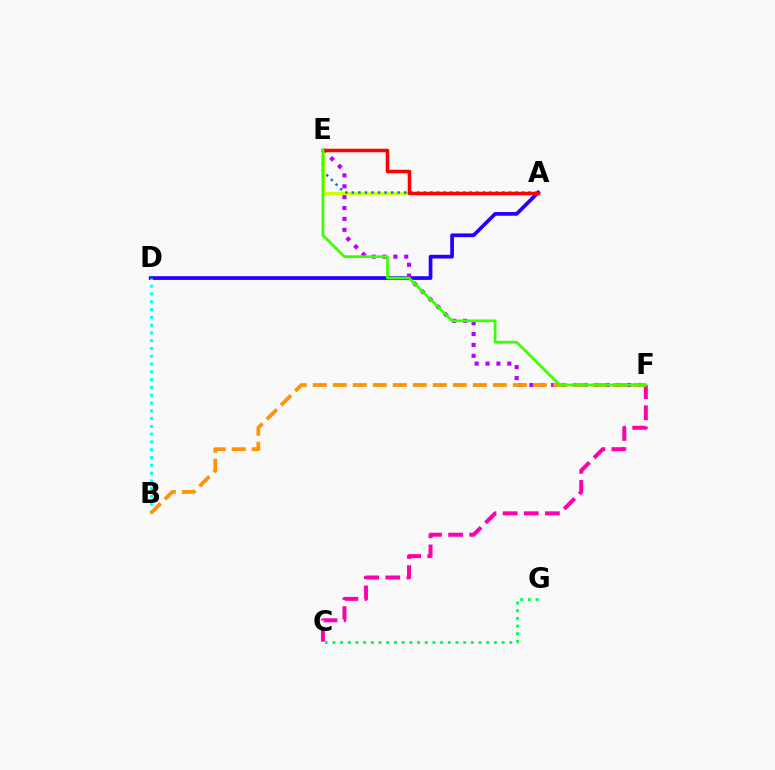{('A', 'D'): [{'color': '#2500ff', 'line_style': 'solid', 'thickness': 2.67}], ('E', 'F'): [{'color': '#b900ff', 'line_style': 'dotted', 'thickness': 2.95}, {'color': '#3dff00', 'line_style': 'solid', 'thickness': 1.98}], ('A', 'E'): [{'color': '#d1ff00', 'line_style': 'solid', 'thickness': 2.15}, {'color': '#0074ff', 'line_style': 'dotted', 'thickness': 1.78}, {'color': '#ff0000', 'line_style': 'solid', 'thickness': 2.52}], ('B', 'D'): [{'color': '#00fff6', 'line_style': 'dotted', 'thickness': 2.12}], ('C', 'F'): [{'color': '#ff00ac', 'line_style': 'dashed', 'thickness': 2.87}], ('C', 'G'): [{'color': '#00ff5c', 'line_style': 'dotted', 'thickness': 2.09}], ('B', 'F'): [{'color': '#ff9400', 'line_style': 'dashed', 'thickness': 2.72}]}